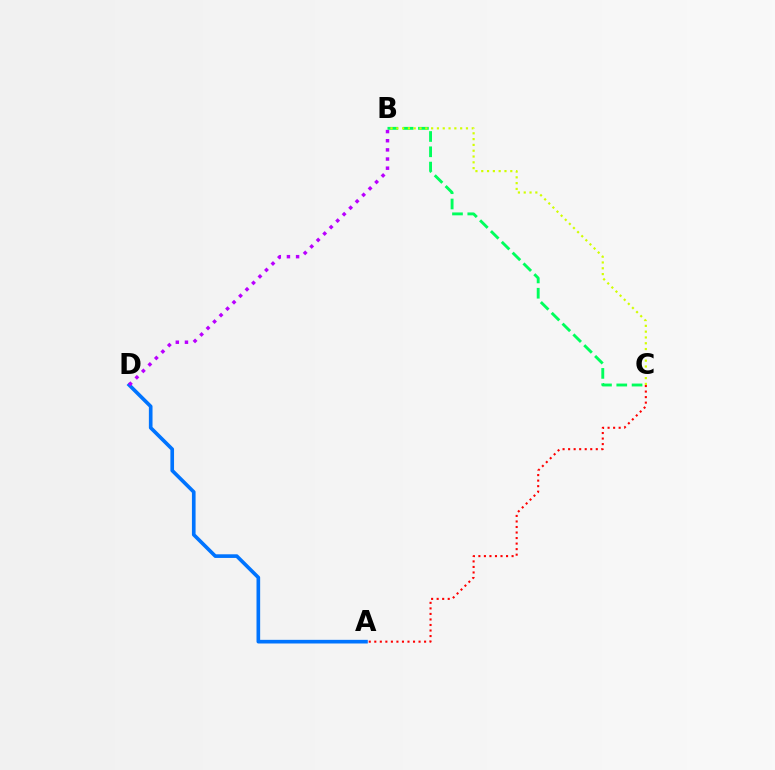{('B', 'C'): [{'color': '#00ff5c', 'line_style': 'dashed', 'thickness': 2.08}, {'color': '#d1ff00', 'line_style': 'dotted', 'thickness': 1.58}], ('A', 'C'): [{'color': '#ff0000', 'line_style': 'dotted', 'thickness': 1.5}], ('A', 'D'): [{'color': '#0074ff', 'line_style': 'solid', 'thickness': 2.62}], ('B', 'D'): [{'color': '#b900ff', 'line_style': 'dotted', 'thickness': 2.49}]}